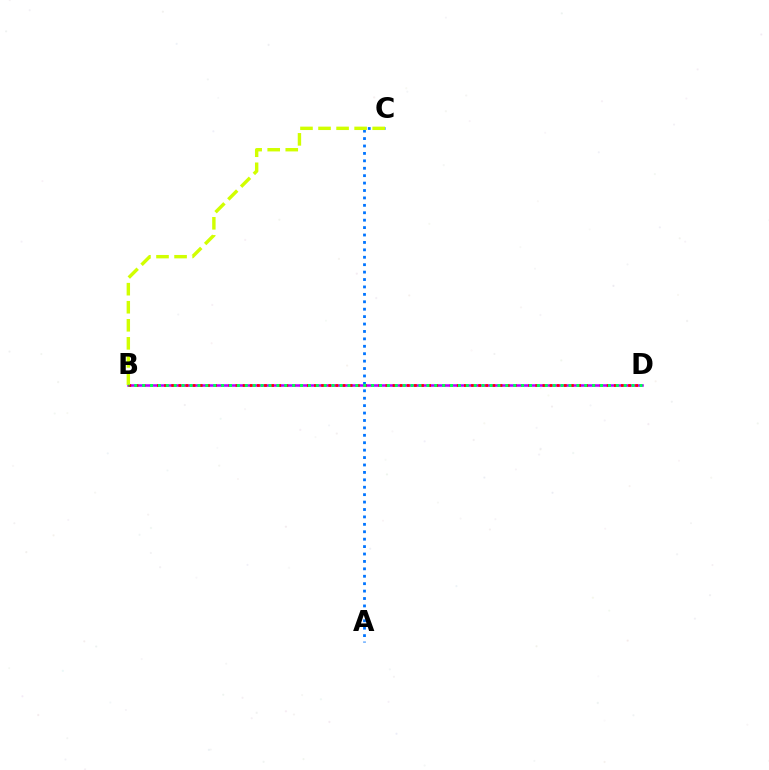{('B', 'D'): [{'color': '#b900ff', 'line_style': 'solid', 'thickness': 1.84}, {'color': '#ff0000', 'line_style': 'dotted', 'thickness': 1.94}, {'color': '#00ff5c', 'line_style': 'dotted', 'thickness': 2.14}], ('A', 'C'): [{'color': '#0074ff', 'line_style': 'dotted', 'thickness': 2.02}], ('B', 'C'): [{'color': '#d1ff00', 'line_style': 'dashed', 'thickness': 2.45}]}